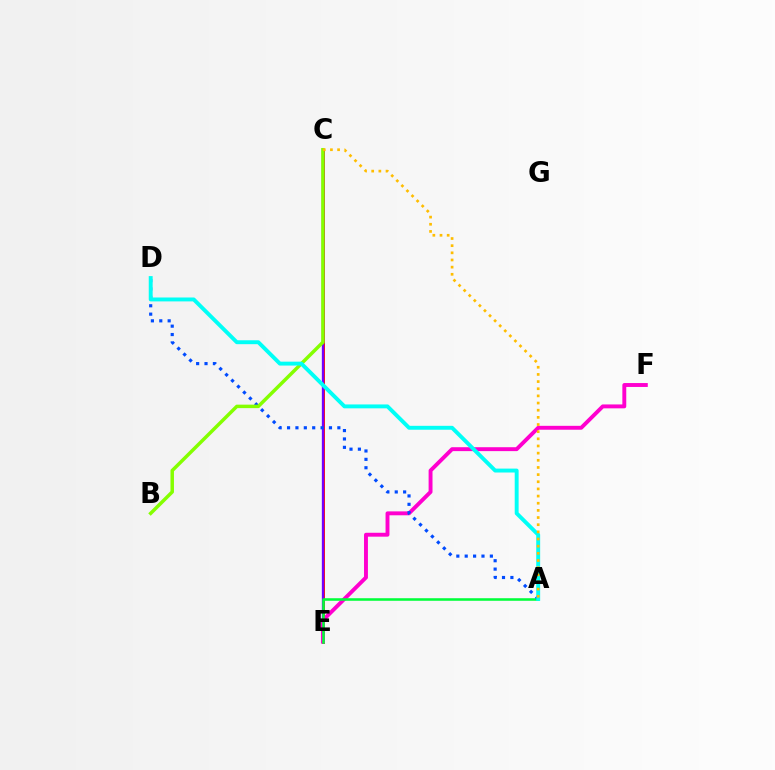{('C', 'E'): [{'color': '#ff0000', 'line_style': 'solid', 'thickness': 2.05}, {'color': '#7200ff', 'line_style': 'solid', 'thickness': 1.68}], ('E', 'F'): [{'color': '#ff00cf', 'line_style': 'solid', 'thickness': 2.81}], ('A', 'E'): [{'color': '#00ff39', 'line_style': 'solid', 'thickness': 1.84}], ('A', 'D'): [{'color': '#004bff', 'line_style': 'dotted', 'thickness': 2.28}, {'color': '#00fff6', 'line_style': 'solid', 'thickness': 2.81}], ('B', 'C'): [{'color': '#84ff00', 'line_style': 'solid', 'thickness': 2.51}], ('A', 'C'): [{'color': '#ffbd00', 'line_style': 'dotted', 'thickness': 1.94}]}